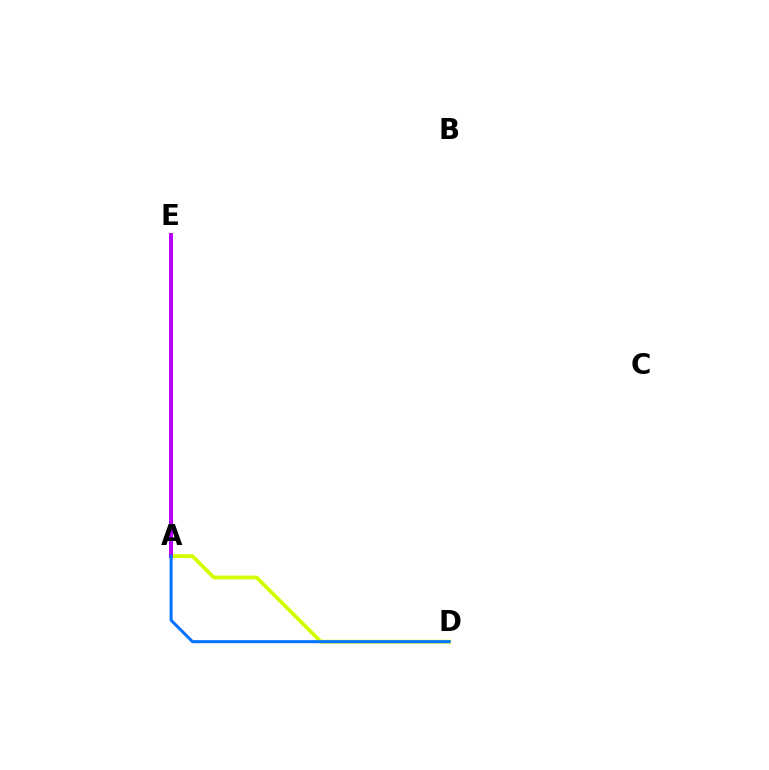{('A', 'D'): [{'color': '#d1ff00', 'line_style': 'solid', 'thickness': 2.73}, {'color': '#0074ff', 'line_style': 'solid', 'thickness': 2.18}], ('A', 'E'): [{'color': '#00ff5c', 'line_style': 'solid', 'thickness': 2.76}, {'color': '#ff0000', 'line_style': 'solid', 'thickness': 1.88}, {'color': '#b900ff', 'line_style': 'solid', 'thickness': 2.85}]}